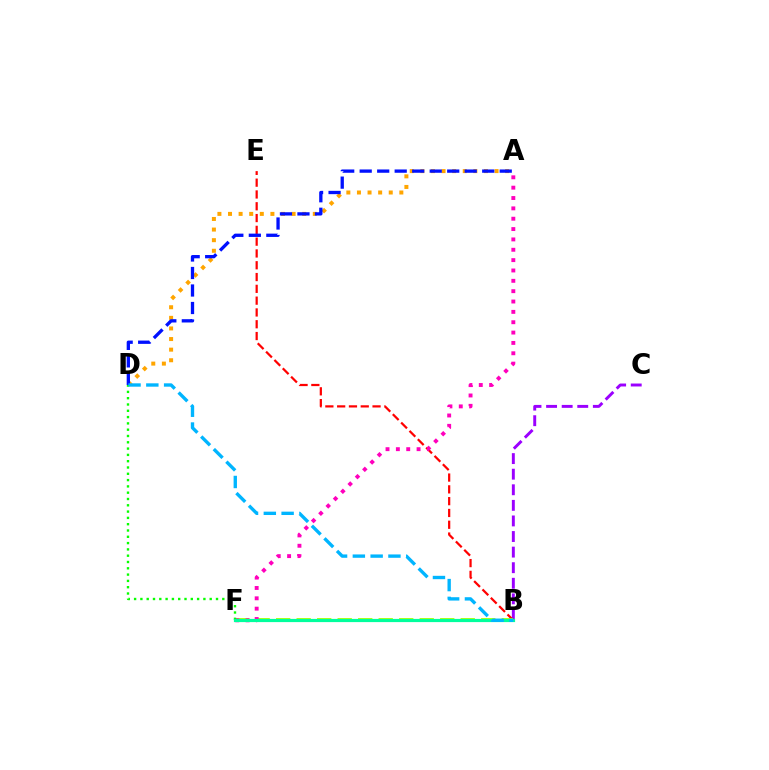{('A', 'D'): [{'color': '#ffa500', 'line_style': 'dotted', 'thickness': 2.88}, {'color': '#0010ff', 'line_style': 'dashed', 'thickness': 2.38}], ('B', 'C'): [{'color': '#9b00ff', 'line_style': 'dashed', 'thickness': 2.12}], ('B', 'E'): [{'color': '#ff0000', 'line_style': 'dashed', 'thickness': 1.6}], ('B', 'F'): [{'color': '#b3ff00', 'line_style': 'dashed', 'thickness': 2.79}, {'color': '#00ff9d', 'line_style': 'solid', 'thickness': 2.31}], ('A', 'F'): [{'color': '#ff00bd', 'line_style': 'dotted', 'thickness': 2.81}], ('D', 'F'): [{'color': '#08ff00', 'line_style': 'dotted', 'thickness': 1.71}], ('B', 'D'): [{'color': '#00b5ff', 'line_style': 'dashed', 'thickness': 2.42}]}